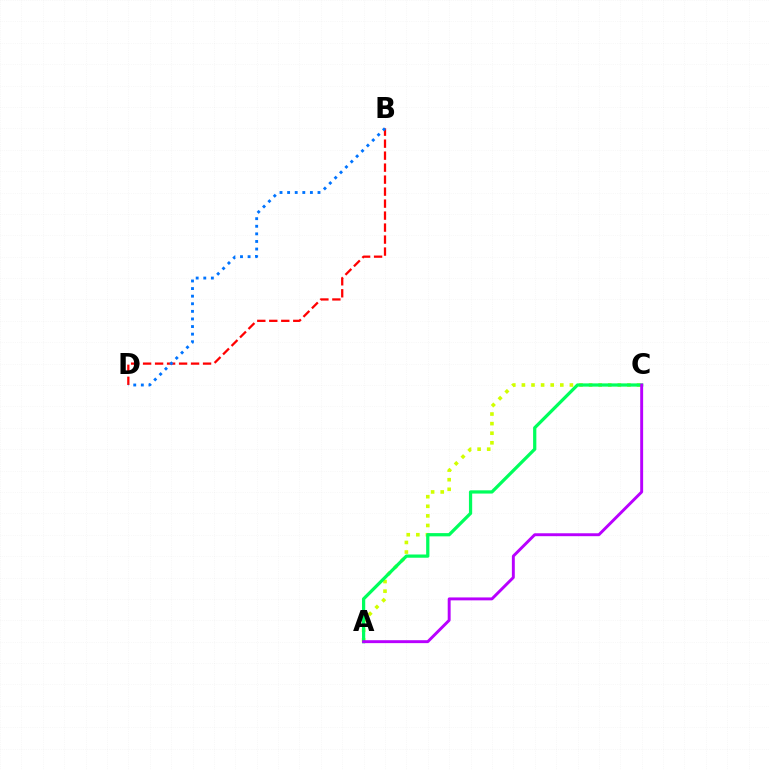{('A', 'C'): [{'color': '#d1ff00', 'line_style': 'dotted', 'thickness': 2.61}, {'color': '#00ff5c', 'line_style': 'solid', 'thickness': 2.33}, {'color': '#b900ff', 'line_style': 'solid', 'thickness': 2.1}], ('B', 'D'): [{'color': '#ff0000', 'line_style': 'dashed', 'thickness': 1.63}, {'color': '#0074ff', 'line_style': 'dotted', 'thickness': 2.06}]}